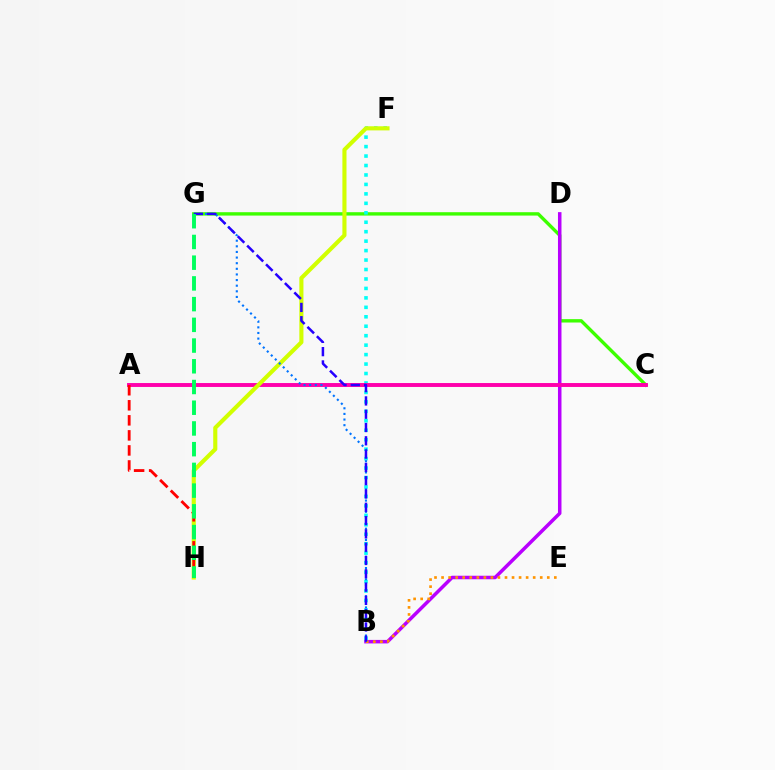{('C', 'G'): [{'color': '#3dff00', 'line_style': 'solid', 'thickness': 2.42}], ('B', 'D'): [{'color': '#b900ff', 'line_style': 'solid', 'thickness': 2.52}], ('B', 'F'): [{'color': '#00fff6', 'line_style': 'dotted', 'thickness': 2.57}], ('B', 'E'): [{'color': '#ff9400', 'line_style': 'dotted', 'thickness': 1.91}], ('A', 'C'): [{'color': '#ff00ac', 'line_style': 'solid', 'thickness': 2.82}], ('F', 'H'): [{'color': '#d1ff00', 'line_style': 'solid', 'thickness': 2.96}], ('B', 'G'): [{'color': '#0074ff', 'line_style': 'dotted', 'thickness': 1.53}, {'color': '#2500ff', 'line_style': 'dashed', 'thickness': 1.81}], ('A', 'H'): [{'color': '#ff0000', 'line_style': 'dashed', 'thickness': 2.04}], ('G', 'H'): [{'color': '#00ff5c', 'line_style': 'dashed', 'thickness': 2.81}]}